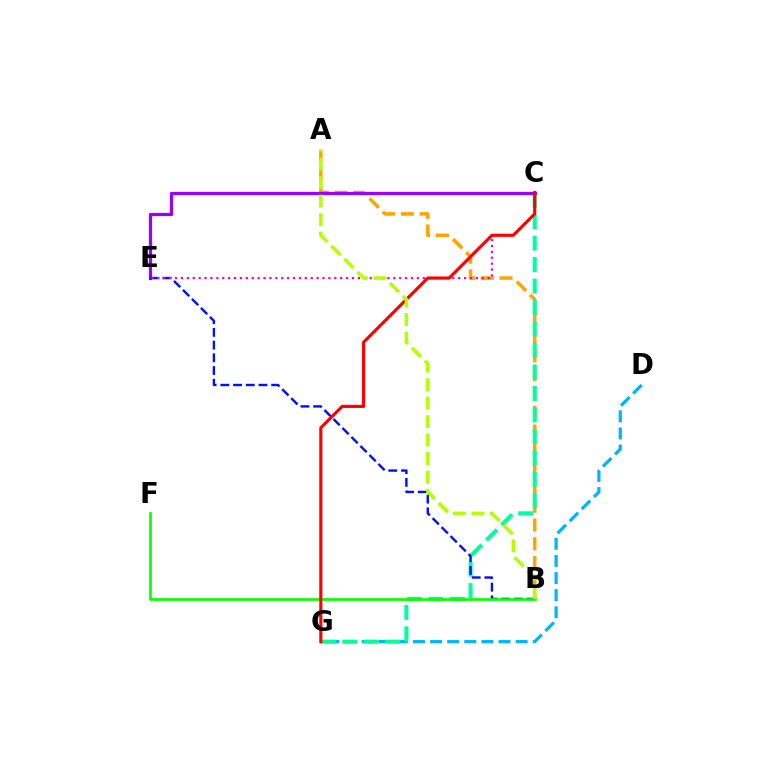{('D', 'G'): [{'color': '#00b5ff', 'line_style': 'dashed', 'thickness': 2.33}], ('A', 'B'): [{'color': '#ffa500', 'line_style': 'dashed', 'thickness': 2.55}, {'color': '#b3ff00', 'line_style': 'dashed', 'thickness': 2.51}], ('C', 'G'): [{'color': '#00ff9d', 'line_style': 'dashed', 'thickness': 2.92}, {'color': '#ff0000', 'line_style': 'solid', 'thickness': 2.26}], ('C', 'E'): [{'color': '#9b00ff', 'line_style': 'solid', 'thickness': 2.34}, {'color': '#ff00bd', 'line_style': 'dotted', 'thickness': 1.6}], ('B', 'E'): [{'color': '#0010ff', 'line_style': 'dashed', 'thickness': 1.73}], ('B', 'F'): [{'color': '#08ff00', 'line_style': 'solid', 'thickness': 1.92}]}